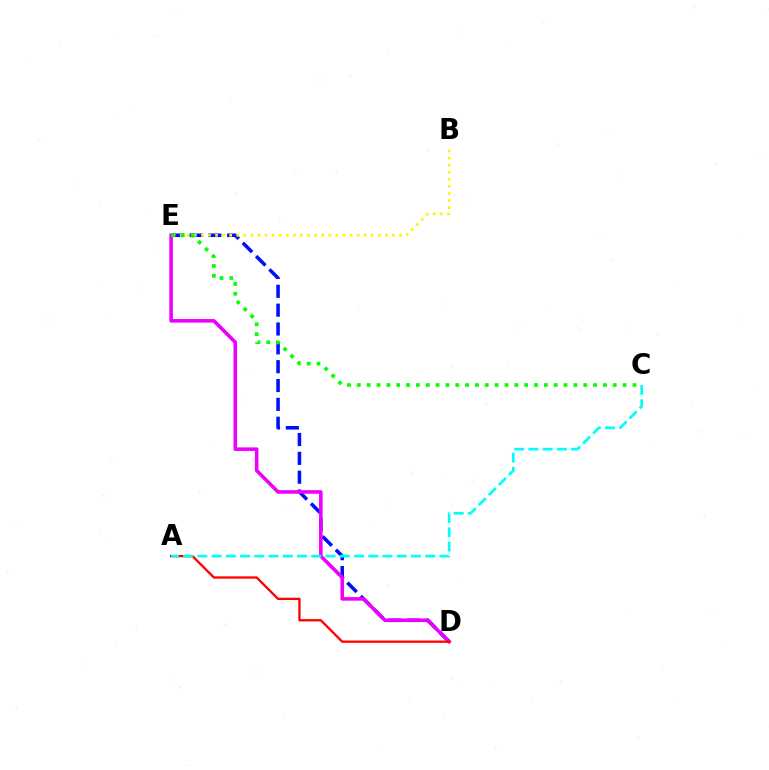{('D', 'E'): [{'color': '#0010ff', 'line_style': 'dashed', 'thickness': 2.56}, {'color': '#ee00ff', 'line_style': 'solid', 'thickness': 2.58}], ('B', 'E'): [{'color': '#fcf500', 'line_style': 'dotted', 'thickness': 1.92}], ('C', 'E'): [{'color': '#08ff00', 'line_style': 'dotted', 'thickness': 2.67}], ('A', 'D'): [{'color': '#ff0000', 'line_style': 'solid', 'thickness': 1.67}], ('A', 'C'): [{'color': '#00fff6', 'line_style': 'dashed', 'thickness': 1.93}]}